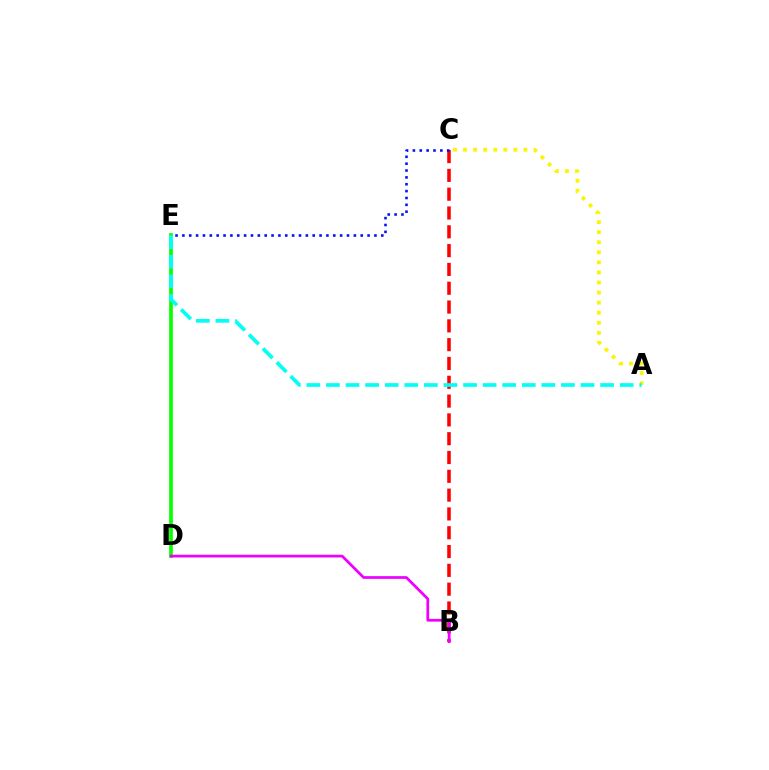{('D', 'E'): [{'color': '#08ff00', 'line_style': 'solid', 'thickness': 2.67}], ('B', 'C'): [{'color': '#ff0000', 'line_style': 'dashed', 'thickness': 2.56}], ('A', 'C'): [{'color': '#fcf500', 'line_style': 'dotted', 'thickness': 2.73}], ('A', 'E'): [{'color': '#00fff6', 'line_style': 'dashed', 'thickness': 2.66}], ('B', 'D'): [{'color': '#ee00ff', 'line_style': 'solid', 'thickness': 1.97}], ('C', 'E'): [{'color': '#0010ff', 'line_style': 'dotted', 'thickness': 1.86}]}